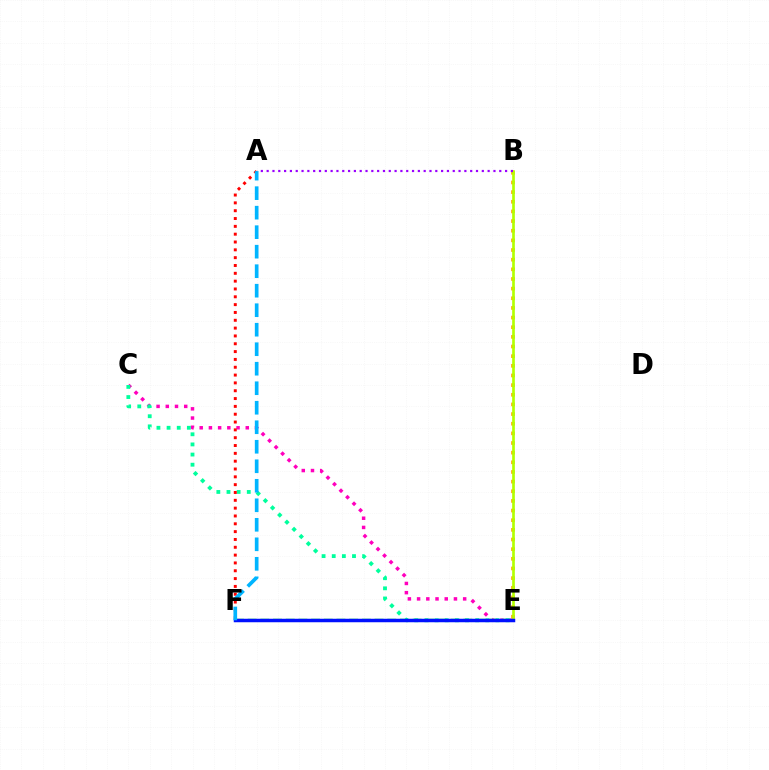{('C', 'E'): [{'color': '#ff00bd', 'line_style': 'dotted', 'thickness': 2.5}, {'color': '#00ff9d', 'line_style': 'dotted', 'thickness': 2.75}], ('E', 'F'): [{'color': '#08ff00', 'line_style': 'dashed', 'thickness': 1.72}, {'color': '#0010ff', 'line_style': 'solid', 'thickness': 2.52}], ('B', 'E'): [{'color': '#ffa500', 'line_style': 'dotted', 'thickness': 2.62}, {'color': '#b3ff00', 'line_style': 'solid', 'thickness': 1.93}], ('A', 'F'): [{'color': '#ff0000', 'line_style': 'dotted', 'thickness': 2.13}, {'color': '#00b5ff', 'line_style': 'dashed', 'thickness': 2.65}], ('A', 'B'): [{'color': '#9b00ff', 'line_style': 'dotted', 'thickness': 1.58}]}